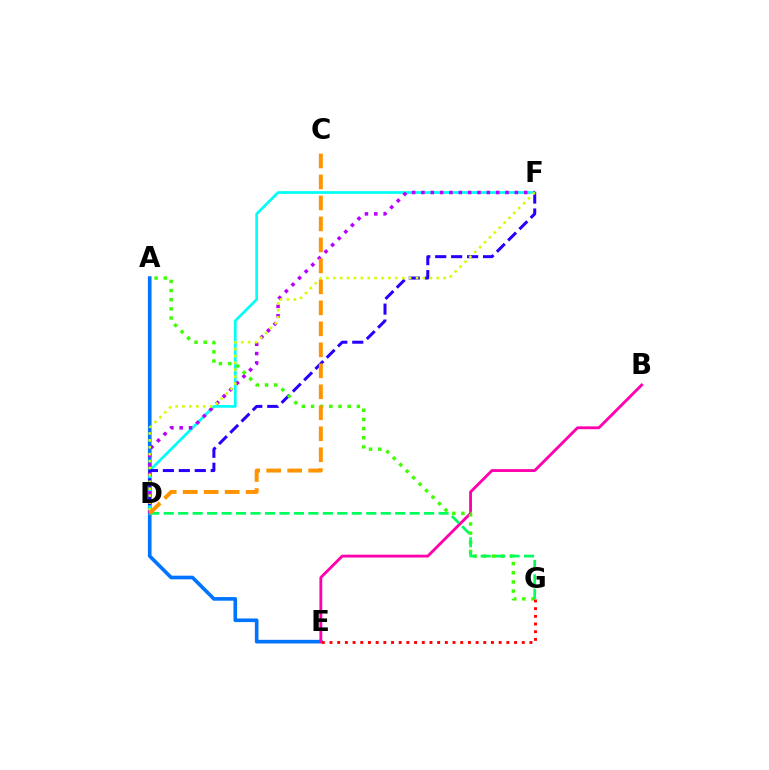{('A', 'E'): [{'color': '#0074ff', 'line_style': 'solid', 'thickness': 2.62}], ('D', 'F'): [{'color': '#00fff6', 'line_style': 'solid', 'thickness': 1.96}, {'color': '#2500ff', 'line_style': 'dashed', 'thickness': 2.17}, {'color': '#b900ff', 'line_style': 'dotted', 'thickness': 2.54}, {'color': '#d1ff00', 'line_style': 'dotted', 'thickness': 1.87}], ('B', 'E'): [{'color': '#ff00ac', 'line_style': 'solid', 'thickness': 2.05}], ('A', 'G'): [{'color': '#3dff00', 'line_style': 'dotted', 'thickness': 2.49}], ('E', 'G'): [{'color': '#ff0000', 'line_style': 'dotted', 'thickness': 2.09}], ('D', 'G'): [{'color': '#00ff5c', 'line_style': 'dashed', 'thickness': 1.97}], ('C', 'D'): [{'color': '#ff9400', 'line_style': 'dashed', 'thickness': 2.85}]}